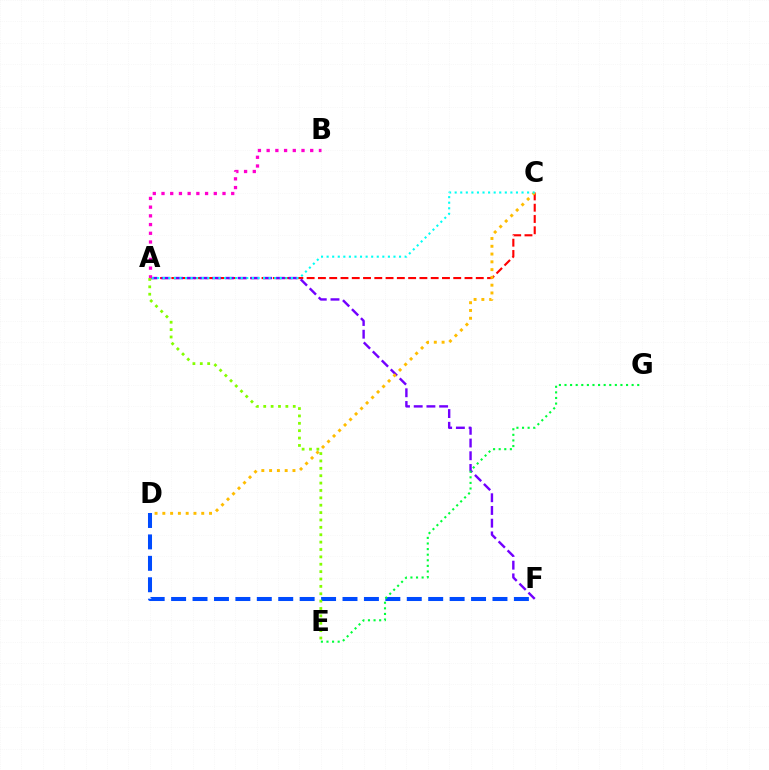{('A', 'C'): [{'color': '#ff0000', 'line_style': 'dashed', 'thickness': 1.53}, {'color': '#00fff6', 'line_style': 'dotted', 'thickness': 1.51}], ('A', 'F'): [{'color': '#7200ff', 'line_style': 'dashed', 'thickness': 1.73}], ('D', 'F'): [{'color': '#004bff', 'line_style': 'dashed', 'thickness': 2.91}], ('C', 'D'): [{'color': '#ffbd00', 'line_style': 'dotted', 'thickness': 2.11}], ('E', 'G'): [{'color': '#00ff39', 'line_style': 'dotted', 'thickness': 1.52}], ('A', 'B'): [{'color': '#ff00cf', 'line_style': 'dotted', 'thickness': 2.37}], ('A', 'E'): [{'color': '#84ff00', 'line_style': 'dotted', 'thickness': 2.0}]}